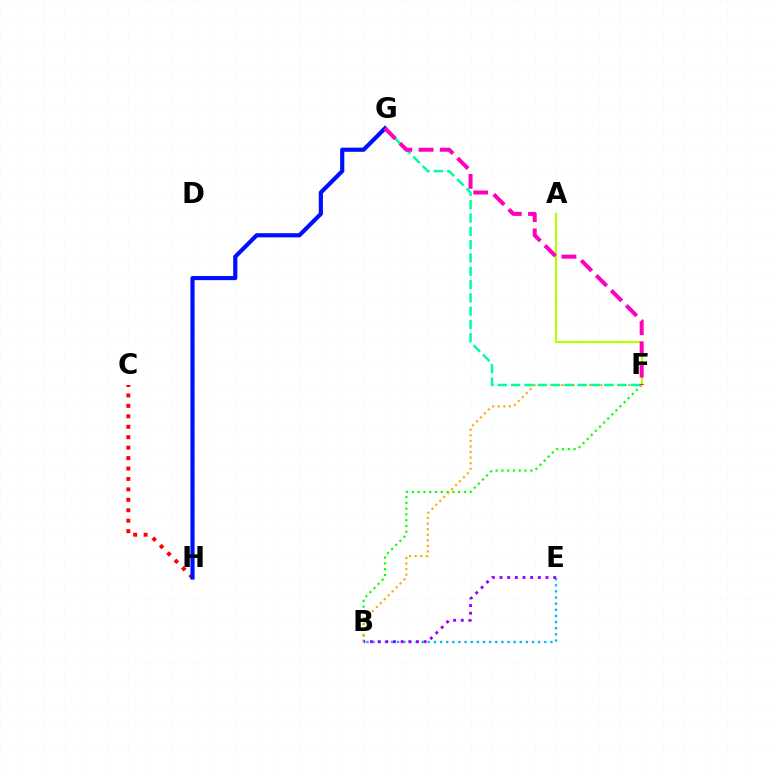{('B', 'F'): [{'color': '#08ff00', 'line_style': 'dotted', 'thickness': 1.57}, {'color': '#ffa500', 'line_style': 'dotted', 'thickness': 1.52}], ('C', 'H'): [{'color': '#ff0000', 'line_style': 'dotted', 'thickness': 2.84}], ('A', 'F'): [{'color': '#b3ff00', 'line_style': 'solid', 'thickness': 1.54}], ('B', 'E'): [{'color': '#00b5ff', 'line_style': 'dotted', 'thickness': 1.67}, {'color': '#9b00ff', 'line_style': 'dotted', 'thickness': 2.08}], ('G', 'H'): [{'color': '#0010ff', 'line_style': 'solid', 'thickness': 3.0}], ('F', 'G'): [{'color': '#00ff9d', 'line_style': 'dashed', 'thickness': 1.81}, {'color': '#ff00bd', 'line_style': 'dashed', 'thickness': 2.88}]}